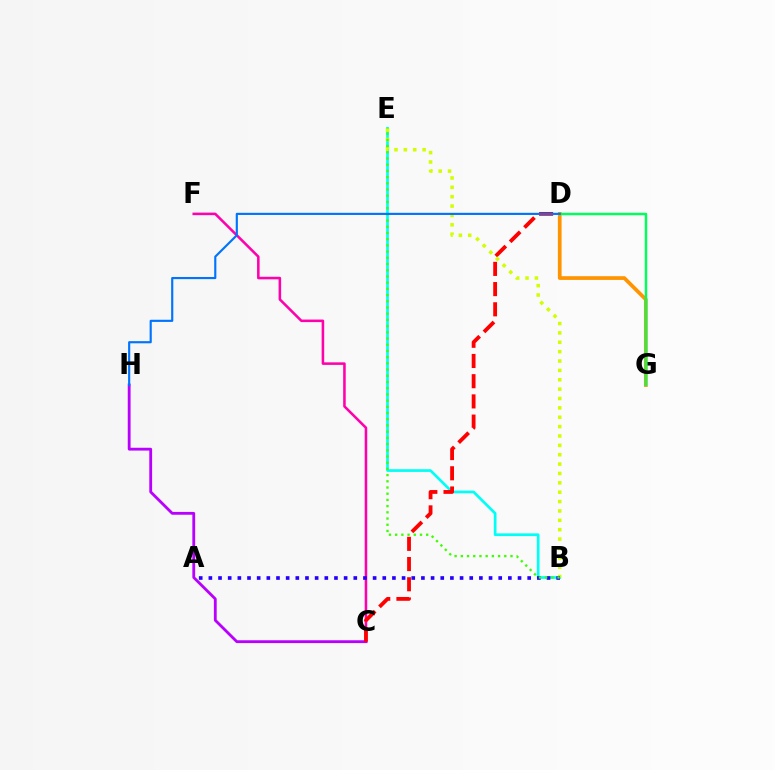{('C', 'F'): [{'color': '#ff00ac', 'line_style': 'solid', 'thickness': 1.84}], ('C', 'H'): [{'color': '#b900ff', 'line_style': 'solid', 'thickness': 2.03}], ('B', 'E'): [{'color': '#00fff6', 'line_style': 'solid', 'thickness': 1.94}, {'color': '#d1ff00', 'line_style': 'dotted', 'thickness': 2.55}, {'color': '#3dff00', 'line_style': 'dotted', 'thickness': 1.69}], ('C', 'D'): [{'color': '#ff0000', 'line_style': 'dashed', 'thickness': 2.75}], ('A', 'B'): [{'color': '#2500ff', 'line_style': 'dotted', 'thickness': 2.62}], ('D', 'G'): [{'color': '#ff9400', 'line_style': 'solid', 'thickness': 2.68}, {'color': '#00ff5c', 'line_style': 'solid', 'thickness': 1.78}], ('D', 'H'): [{'color': '#0074ff', 'line_style': 'solid', 'thickness': 1.55}]}